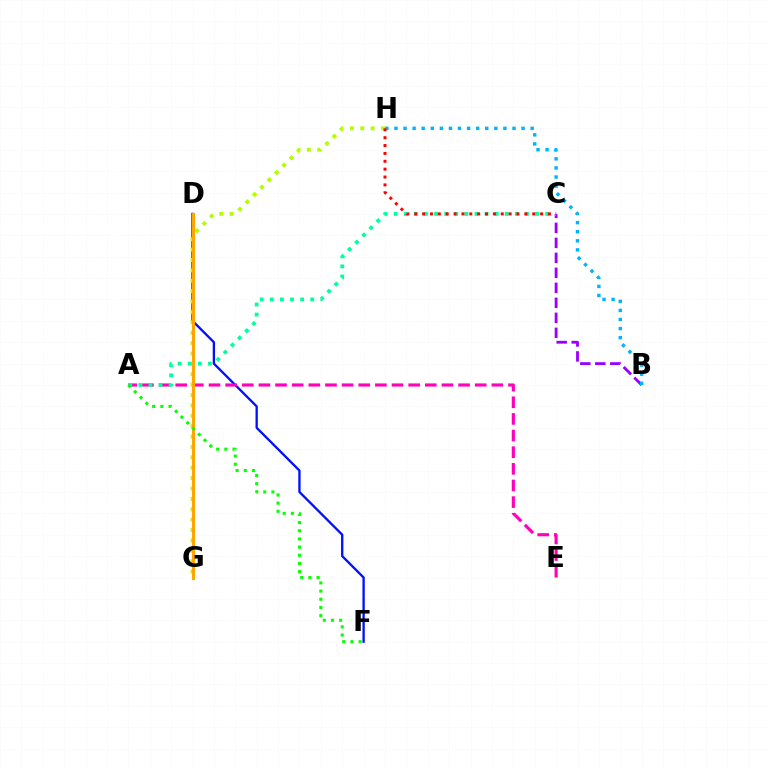{('D', 'F'): [{'color': '#0010ff', 'line_style': 'solid', 'thickness': 1.67}], ('G', 'H'): [{'color': '#b3ff00', 'line_style': 'dotted', 'thickness': 2.82}], ('A', 'E'): [{'color': '#ff00bd', 'line_style': 'dashed', 'thickness': 2.26}], ('B', 'C'): [{'color': '#9b00ff', 'line_style': 'dashed', 'thickness': 2.04}], ('B', 'H'): [{'color': '#00b5ff', 'line_style': 'dotted', 'thickness': 2.47}], ('D', 'G'): [{'color': '#ffa500', 'line_style': 'solid', 'thickness': 2.25}], ('A', 'C'): [{'color': '#00ff9d', 'line_style': 'dotted', 'thickness': 2.75}], ('A', 'F'): [{'color': '#08ff00', 'line_style': 'dotted', 'thickness': 2.22}], ('C', 'H'): [{'color': '#ff0000', 'line_style': 'dotted', 'thickness': 2.14}]}